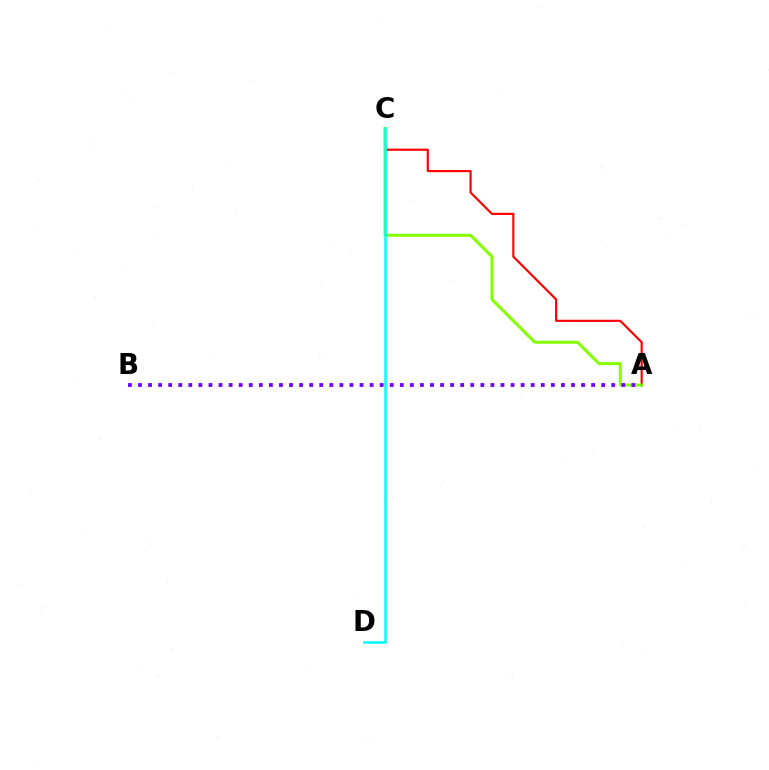{('A', 'C'): [{'color': '#ff0000', 'line_style': 'solid', 'thickness': 1.55}, {'color': '#84ff00', 'line_style': 'solid', 'thickness': 2.15}], ('A', 'B'): [{'color': '#7200ff', 'line_style': 'dotted', 'thickness': 2.74}], ('C', 'D'): [{'color': '#00fff6', 'line_style': 'solid', 'thickness': 1.82}]}